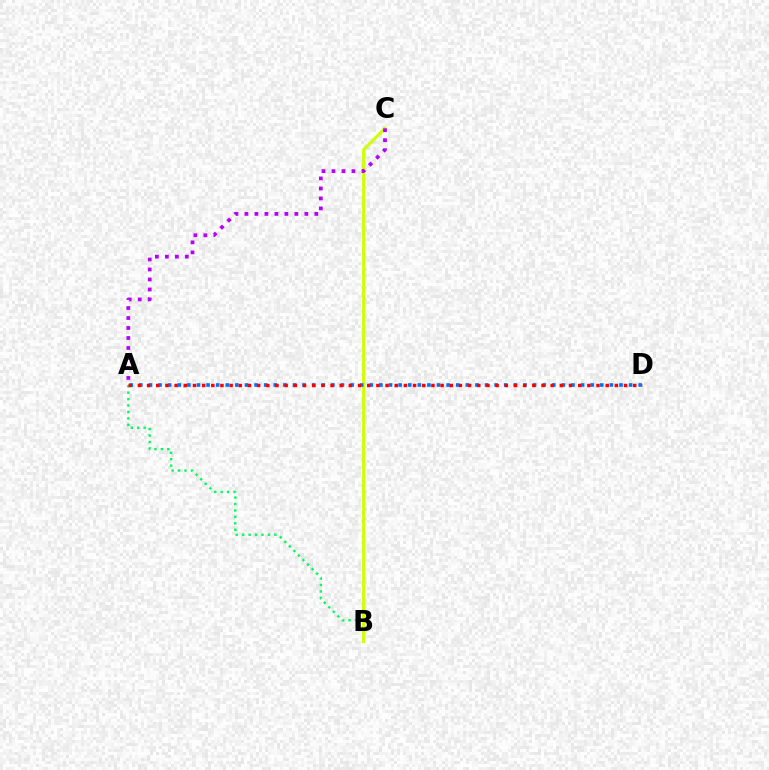{('A', 'B'): [{'color': '#00ff5c', 'line_style': 'dotted', 'thickness': 1.75}], ('B', 'C'): [{'color': '#d1ff00', 'line_style': 'solid', 'thickness': 2.16}], ('A', 'C'): [{'color': '#b900ff', 'line_style': 'dotted', 'thickness': 2.71}], ('A', 'D'): [{'color': '#0074ff', 'line_style': 'dotted', 'thickness': 2.61}, {'color': '#ff0000', 'line_style': 'dotted', 'thickness': 2.49}]}